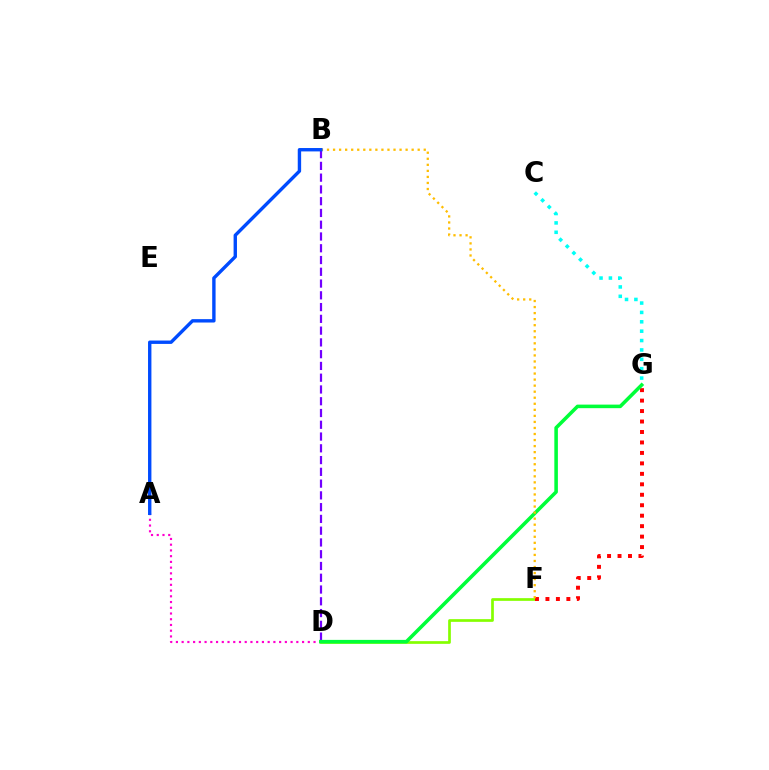{('D', 'F'): [{'color': '#84ff00', 'line_style': 'solid', 'thickness': 1.94}], ('A', 'D'): [{'color': '#ff00cf', 'line_style': 'dotted', 'thickness': 1.56}], ('C', 'G'): [{'color': '#00fff6', 'line_style': 'dotted', 'thickness': 2.55}], ('B', 'D'): [{'color': '#7200ff', 'line_style': 'dashed', 'thickness': 1.6}], ('F', 'G'): [{'color': '#ff0000', 'line_style': 'dotted', 'thickness': 2.84}], ('D', 'G'): [{'color': '#00ff39', 'line_style': 'solid', 'thickness': 2.56}], ('B', 'F'): [{'color': '#ffbd00', 'line_style': 'dotted', 'thickness': 1.64}], ('A', 'B'): [{'color': '#004bff', 'line_style': 'solid', 'thickness': 2.44}]}